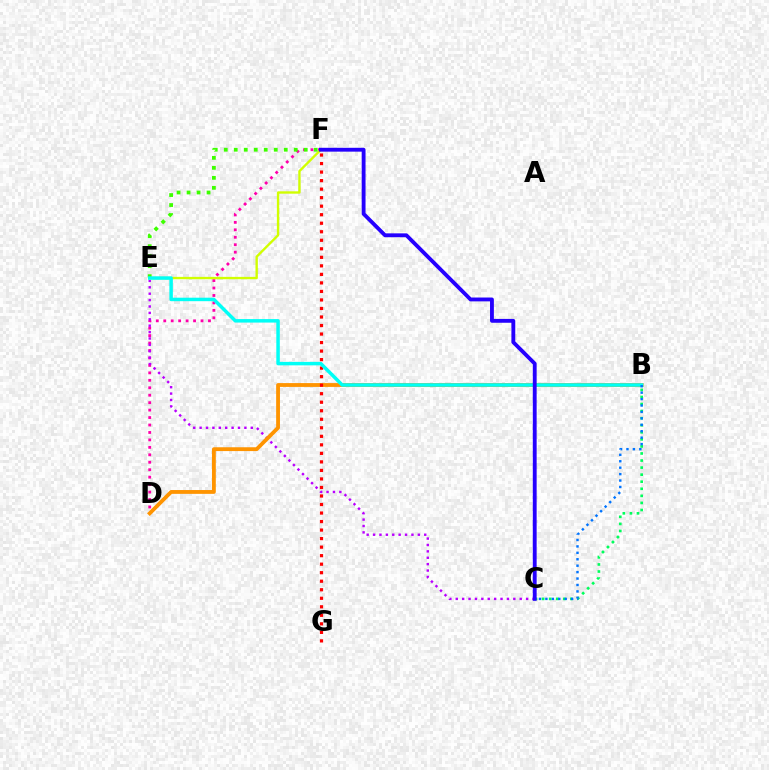{('D', 'F'): [{'color': '#ff00ac', 'line_style': 'dotted', 'thickness': 2.02}], ('C', 'E'): [{'color': '#b900ff', 'line_style': 'dotted', 'thickness': 1.74}], ('B', 'D'): [{'color': '#ff9400', 'line_style': 'solid', 'thickness': 2.75}], ('E', 'F'): [{'color': '#d1ff00', 'line_style': 'solid', 'thickness': 1.7}, {'color': '#3dff00', 'line_style': 'dotted', 'thickness': 2.72}], ('F', 'G'): [{'color': '#ff0000', 'line_style': 'dotted', 'thickness': 2.32}], ('B', 'C'): [{'color': '#00ff5c', 'line_style': 'dotted', 'thickness': 1.92}, {'color': '#0074ff', 'line_style': 'dotted', 'thickness': 1.75}], ('B', 'E'): [{'color': '#00fff6', 'line_style': 'solid', 'thickness': 2.51}], ('C', 'F'): [{'color': '#2500ff', 'line_style': 'solid', 'thickness': 2.77}]}